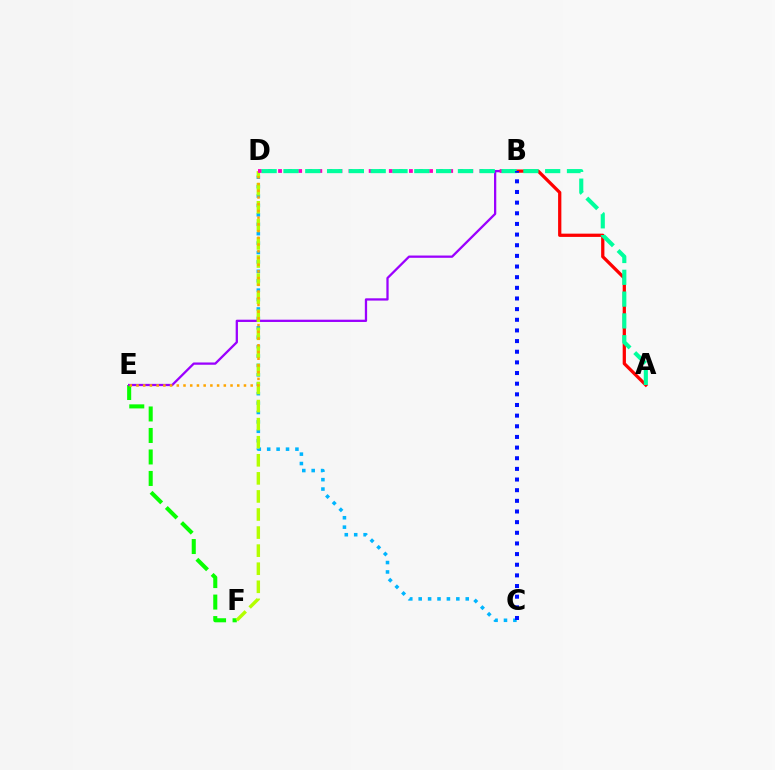{('E', 'F'): [{'color': '#08ff00', 'line_style': 'dashed', 'thickness': 2.92}], ('C', 'D'): [{'color': '#00b5ff', 'line_style': 'dotted', 'thickness': 2.56}], ('B', 'E'): [{'color': '#9b00ff', 'line_style': 'solid', 'thickness': 1.64}], ('D', 'F'): [{'color': '#b3ff00', 'line_style': 'dashed', 'thickness': 2.45}], ('A', 'B'): [{'color': '#ff0000', 'line_style': 'solid', 'thickness': 2.34}], ('D', 'E'): [{'color': '#ffa500', 'line_style': 'dotted', 'thickness': 1.83}], ('B', 'D'): [{'color': '#ff00bd', 'line_style': 'dotted', 'thickness': 2.74}], ('A', 'D'): [{'color': '#00ff9d', 'line_style': 'dashed', 'thickness': 2.96}], ('B', 'C'): [{'color': '#0010ff', 'line_style': 'dotted', 'thickness': 2.89}]}